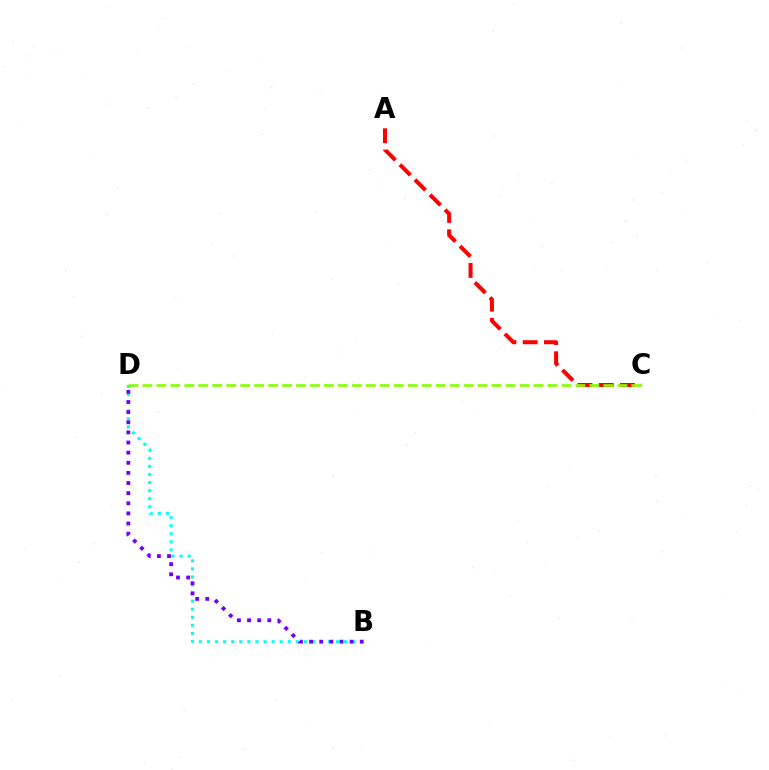{('A', 'C'): [{'color': '#ff0000', 'line_style': 'dashed', 'thickness': 2.89}], ('B', 'D'): [{'color': '#00fff6', 'line_style': 'dotted', 'thickness': 2.19}, {'color': '#7200ff', 'line_style': 'dotted', 'thickness': 2.75}], ('C', 'D'): [{'color': '#84ff00', 'line_style': 'dashed', 'thickness': 1.9}]}